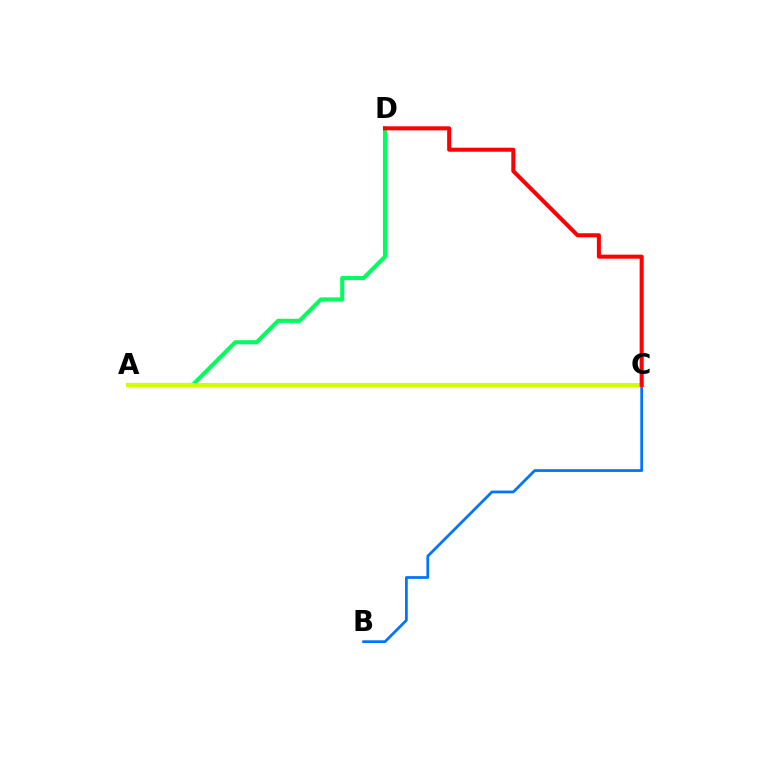{('B', 'C'): [{'color': '#0074ff', 'line_style': 'solid', 'thickness': 1.98}], ('A', 'C'): [{'color': '#b900ff', 'line_style': 'solid', 'thickness': 2.01}, {'color': '#d1ff00', 'line_style': 'solid', 'thickness': 2.98}], ('A', 'D'): [{'color': '#00ff5c', 'line_style': 'solid', 'thickness': 2.94}], ('C', 'D'): [{'color': '#ff0000', 'line_style': 'solid', 'thickness': 2.91}]}